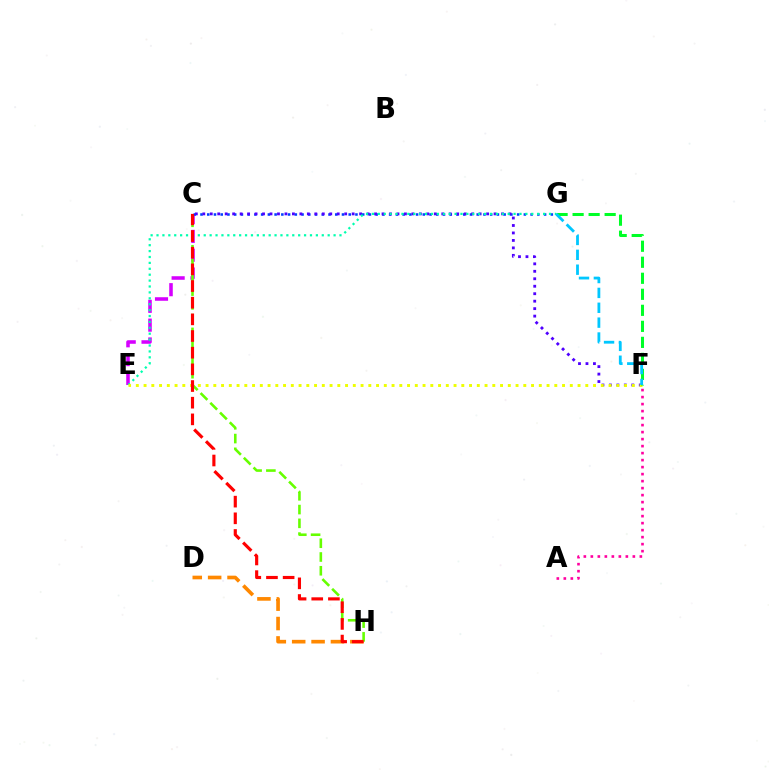{('C', 'E'): [{'color': '#d600ff', 'line_style': 'dashed', 'thickness': 2.56}], ('C', 'G'): [{'color': '#003fff', 'line_style': 'dotted', 'thickness': 1.83}], ('C', 'F'): [{'color': '#4f00ff', 'line_style': 'dotted', 'thickness': 2.03}], ('A', 'F'): [{'color': '#ff00a0', 'line_style': 'dotted', 'thickness': 1.9}], ('E', 'G'): [{'color': '#00ffaf', 'line_style': 'dotted', 'thickness': 1.6}], ('D', 'H'): [{'color': '#ff8800', 'line_style': 'dashed', 'thickness': 2.63}], ('C', 'H'): [{'color': '#66ff00', 'line_style': 'dashed', 'thickness': 1.87}, {'color': '#ff0000', 'line_style': 'dashed', 'thickness': 2.26}], ('E', 'F'): [{'color': '#eeff00', 'line_style': 'dotted', 'thickness': 2.11}], ('F', 'G'): [{'color': '#00ff27', 'line_style': 'dashed', 'thickness': 2.18}, {'color': '#00c7ff', 'line_style': 'dashed', 'thickness': 2.02}]}